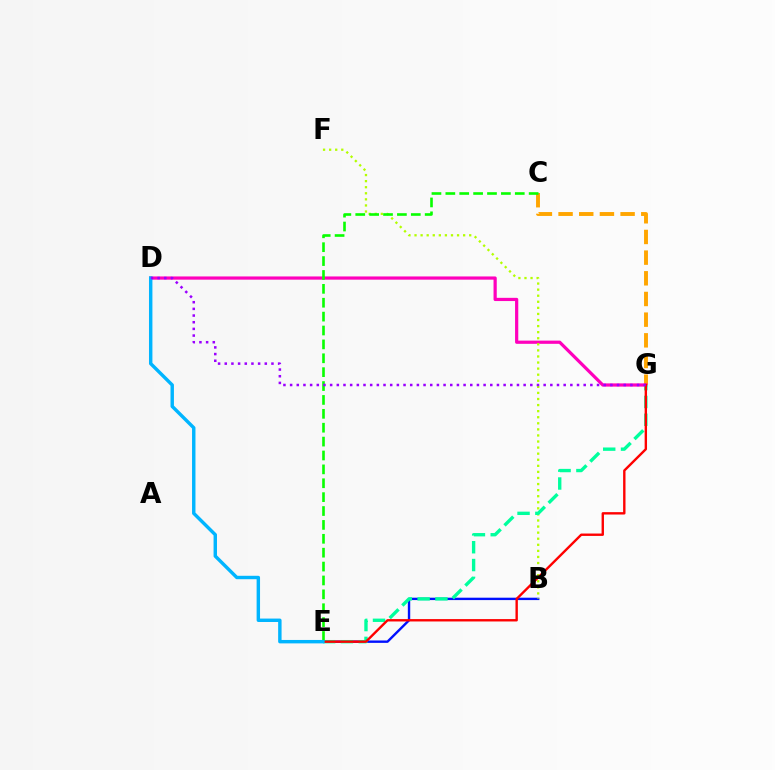{('C', 'G'): [{'color': '#ffa500', 'line_style': 'dashed', 'thickness': 2.81}], ('B', 'E'): [{'color': '#0010ff', 'line_style': 'solid', 'thickness': 1.72}], ('D', 'G'): [{'color': '#ff00bd', 'line_style': 'solid', 'thickness': 2.31}, {'color': '#9b00ff', 'line_style': 'dotted', 'thickness': 1.81}], ('B', 'F'): [{'color': '#b3ff00', 'line_style': 'dotted', 'thickness': 1.65}], ('E', 'G'): [{'color': '#00ff9d', 'line_style': 'dashed', 'thickness': 2.42}, {'color': '#ff0000', 'line_style': 'solid', 'thickness': 1.72}], ('C', 'E'): [{'color': '#08ff00', 'line_style': 'dashed', 'thickness': 1.89}], ('D', 'E'): [{'color': '#00b5ff', 'line_style': 'solid', 'thickness': 2.46}]}